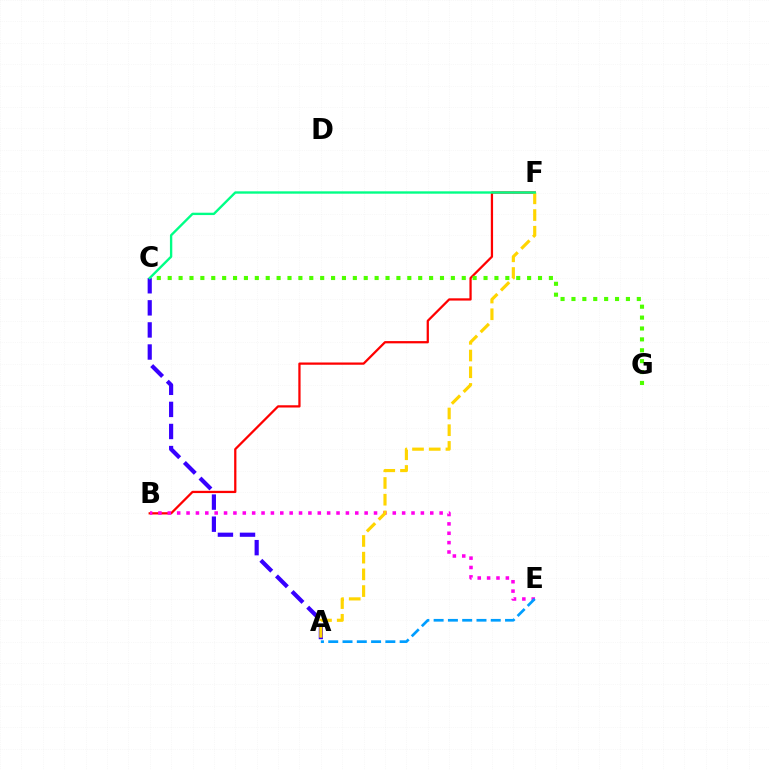{('B', 'F'): [{'color': '#ff0000', 'line_style': 'solid', 'thickness': 1.62}], ('B', 'E'): [{'color': '#ff00ed', 'line_style': 'dotted', 'thickness': 2.55}], ('A', 'E'): [{'color': '#009eff', 'line_style': 'dashed', 'thickness': 1.94}], ('A', 'C'): [{'color': '#3700ff', 'line_style': 'dashed', 'thickness': 3.0}], ('C', 'G'): [{'color': '#4fff00', 'line_style': 'dotted', 'thickness': 2.96}], ('A', 'F'): [{'color': '#ffd500', 'line_style': 'dashed', 'thickness': 2.27}], ('C', 'F'): [{'color': '#00ff86', 'line_style': 'solid', 'thickness': 1.7}]}